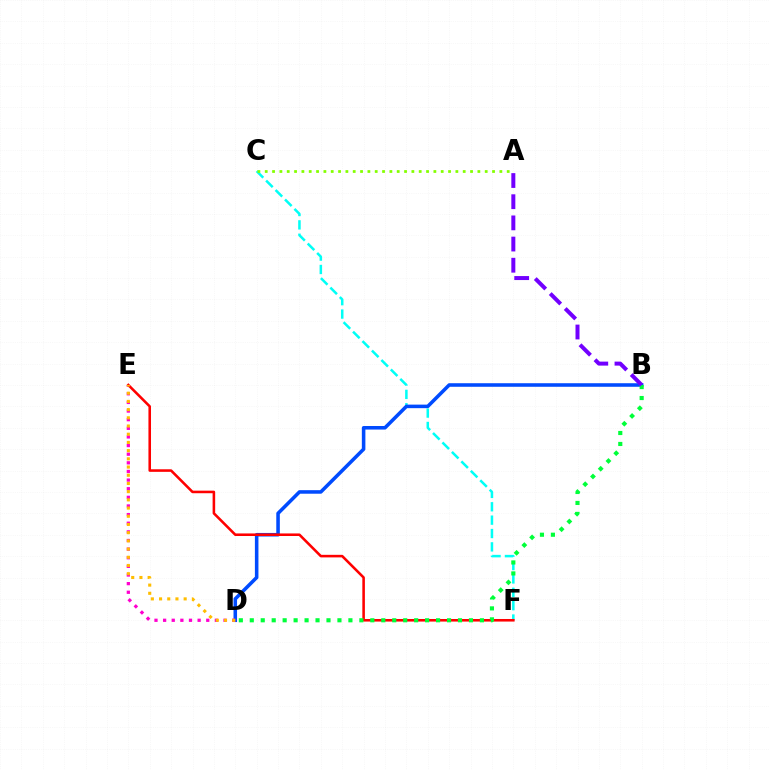{('C', 'F'): [{'color': '#00fff6', 'line_style': 'dashed', 'thickness': 1.82}], ('B', 'D'): [{'color': '#004bff', 'line_style': 'solid', 'thickness': 2.56}, {'color': '#00ff39', 'line_style': 'dotted', 'thickness': 2.98}], ('D', 'E'): [{'color': '#ff00cf', 'line_style': 'dotted', 'thickness': 2.34}, {'color': '#ffbd00', 'line_style': 'dotted', 'thickness': 2.23}], ('E', 'F'): [{'color': '#ff0000', 'line_style': 'solid', 'thickness': 1.85}], ('A', 'C'): [{'color': '#84ff00', 'line_style': 'dotted', 'thickness': 1.99}], ('A', 'B'): [{'color': '#7200ff', 'line_style': 'dashed', 'thickness': 2.88}]}